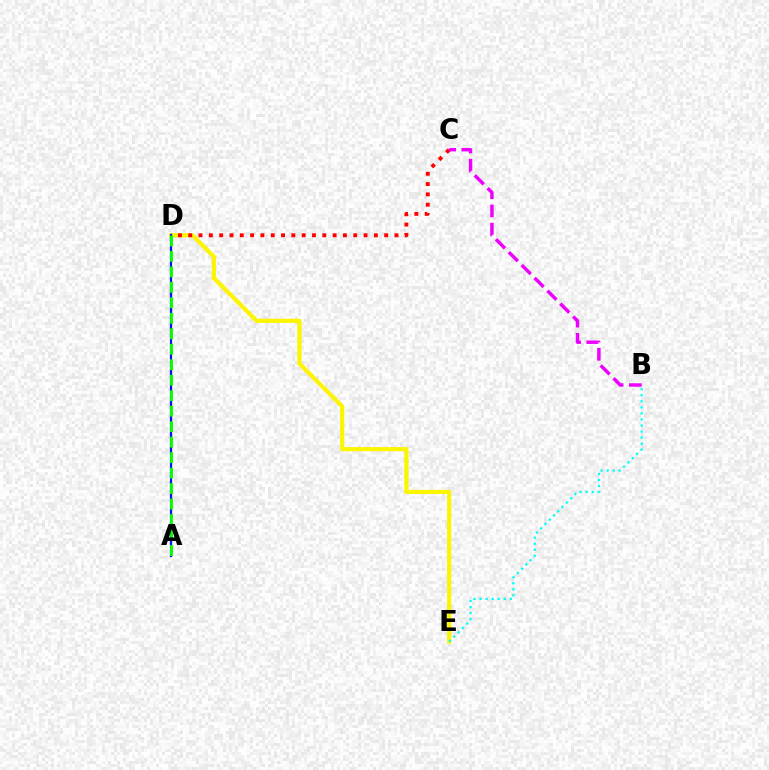{('D', 'E'): [{'color': '#fcf500', 'line_style': 'solid', 'thickness': 3.0}], ('C', 'D'): [{'color': '#ff0000', 'line_style': 'dotted', 'thickness': 2.8}], ('B', 'C'): [{'color': '#ee00ff', 'line_style': 'dashed', 'thickness': 2.47}], ('A', 'D'): [{'color': '#0010ff', 'line_style': 'solid', 'thickness': 1.6}, {'color': '#08ff00', 'line_style': 'dashed', 'thickness': 2.1}], ('B', 'E'): [{'color': '#00fff6', 'line_style': 'dotted', 'thickness': 1.64}]}